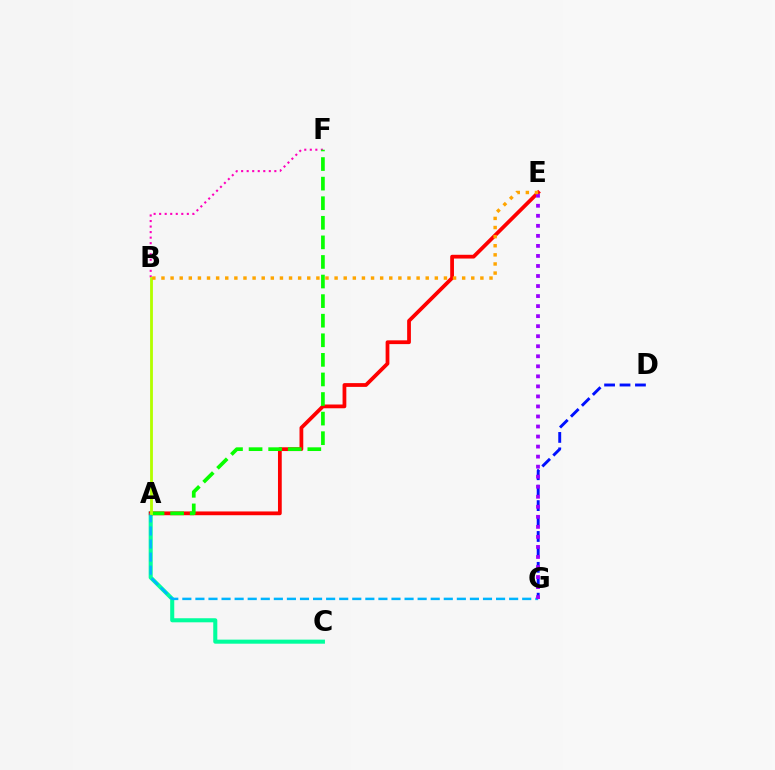{('A', 'C'): [{'color': '#00ff9d', 'line_style': 'solid', 'thickness': 2.92}], ('B', 'F'): [{'color': '#ff00bd', 'line_style': 'dotted', 'thickness': 1.5}], ('A', 'E'): [{'color': '#ff0000', 'line_style': 'solid', 'thickness': 2.71}], ('A', 'G'): [{'color': '#00b5ff', 'line_style': 'dashed', 'thickness': 1.78}], ('A', 'F'): [{'color': '#08ff00', 'line_style': 'dashed', 'thickness': 2.66}], ('A', 'B'): [{'color': '#b3ff00', 'line_style': 'solid', 'thickness': 2.03}], ('D', 'G'): [{'color': '#0010ff', 'line_style': 'dashed', 'thickness': 2.1}], ('E', 'G'): [{'color': '#9b00ff', 'line_style': 'dotted', 'thickness': 2.73}], ('B', 'E'): [{'color': '#ffa500', 'line_style': 'dotted', 'thickness': 2.48}]}